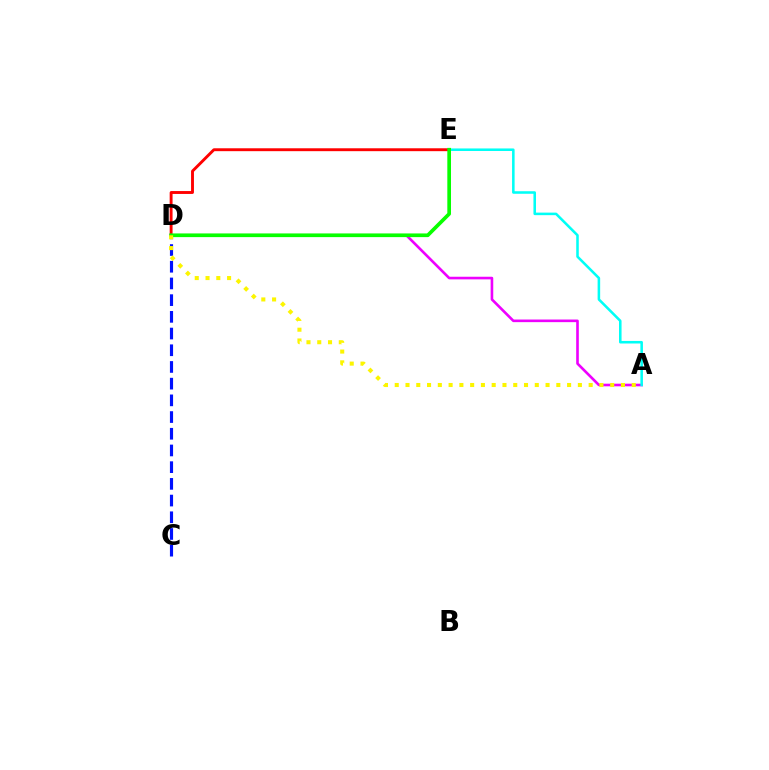{('D', 'E'): [{'color': '#ff0000', 'line_style': 'solid', 'thickness': 2.08}, {'color': '#08ff00', 'line_style': 'solid', 'thickness': 2.65}], ('C', 'D'): [{'color': '#0010ff', 'line_style': 'dashed', 'thickness': 2.27}], ('A', 'D'): [{'color': '#ee00ff', 'line_style': 'solid', 'thickness': 1.89}, {'color': '#fcf500', 'line_style': 'dotted', 'thickness': 2.93}], ('A', 'E'): [{'color': '#00fff6', 'line_style': 'solid', 'thickness': 1.84}]}